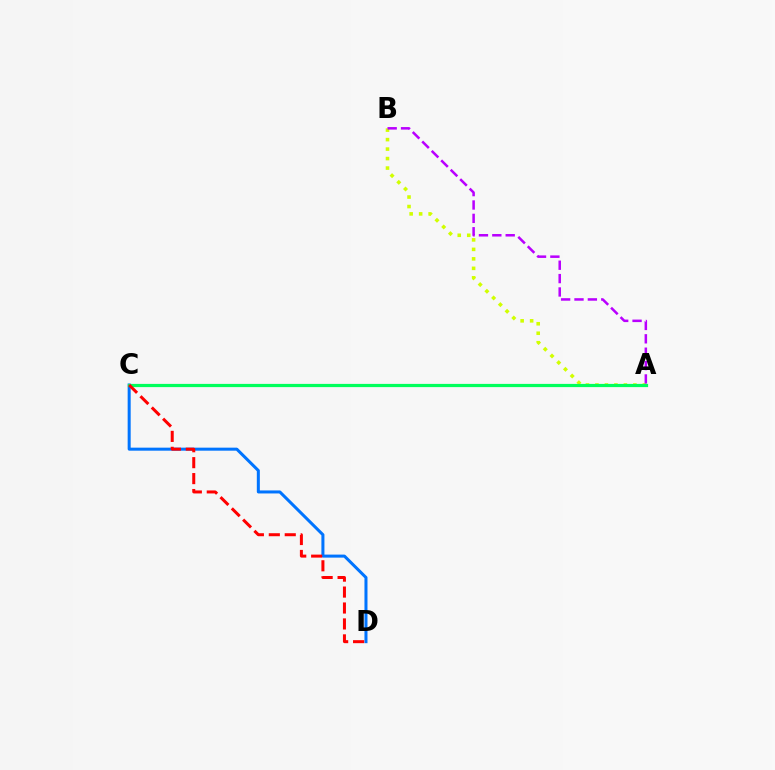{('A', 'B'): [{'color': '#d1ff00', 'line_style': 'dotted', 'thickness': 2.58}, {'color': '#b900ff', 'line_style': 'dashed', 'thickness': 1.82}], ('C', 'D'): [{'color': '#0074ff', 'line_style': 'solid', 'thickness': 2.18}, {'color': '#ff0000', 'line_style': 'dashed', 'thickness': 2.16}], ('A', 'C'): [{'color': '#00ff5c', 'line_style': 'solid', 'thickness': 2.31}]}